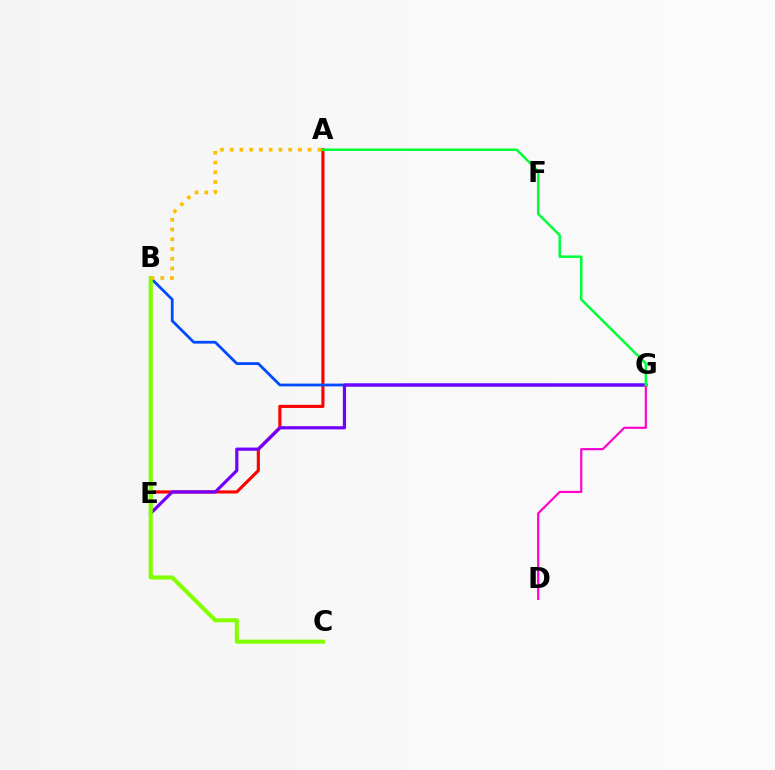{('A', 'E'): [{'color': '#ff0000', 'line_style': 'solid', 'thickness': 2.25}], ('B', 'G'): [{'color': '#004bff', 'line_style': 'solid', 'thickness': 2.0}], ('B', 'E'): [{'color': '#00fff6', 'line_style': 'solid', 'thickness': 1.64}], ('E', 'G'): [{'color': '#7200ff', 'line_style': 'solid', 'thickness': 2.29}], ('B', 'C'): [{'color': '#84ff00', 'line_style': 'solid', 'thickness': 2.95}], ('A', 'B'): [{'color': '#ffbd00', 'line_style': 'dotted', 'thickness': 2.65}], ('D', 'G'): [{'color': '#ff00cf', 'line_style': 'solid', 'thickness': 1.56}], ('A', 'G'): [{'color': '#00ff39', 'line_style': 'solid', 'thickness': 1.79}]}